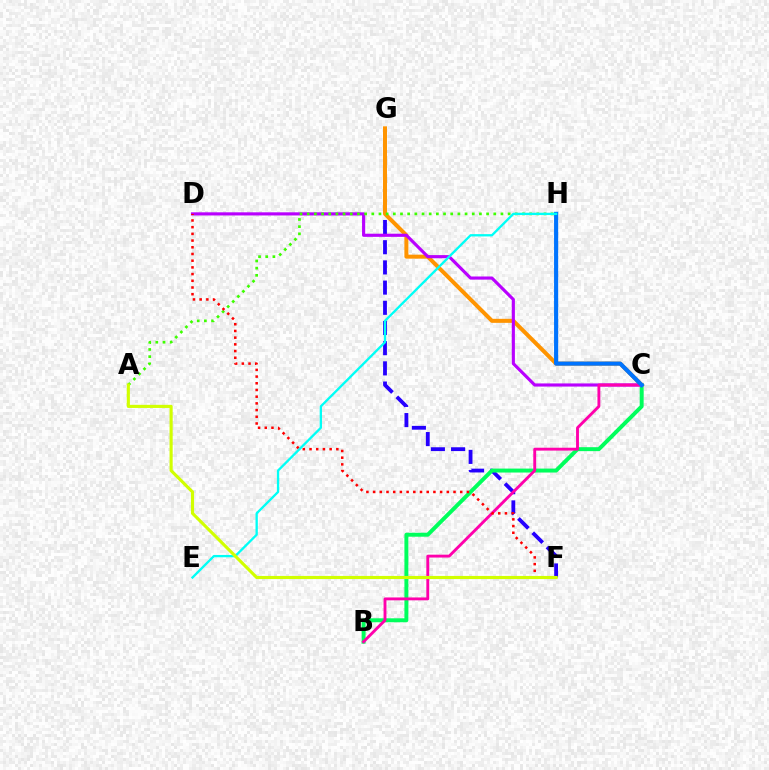{('F', 'G'): [{'color': '#2500ff', 'line_style': 'dashed', 'thickness': 2.74}], ('C', 'G'): [{'color': '#ff9400', 'line_style': 'solid', 'thickness': 2.89}], ('B', 'C'): [{'color': '#00ff5c', 'line_style': 'solid', 'thickness': 2.85}, {'color': '#ff00ac', 'line_style': 'solid', 'thickness': 2.07}], ('C', 'D'): [{'color': '#b900ff', 'line_style': 'solid', 'thickness': 2.26}], ('C', 'H'): [{'color': '#0074ff', 'line_style': 'solid', 'thickness': 2.96}], ('A', 'H'): [{'color': '#3dff00', 'line_style': 'dotted', 'thickness': 1.95}], ('D', 'F'): [{'color': '#ff0000', 'line_style': 'dotted', 'thickness': 1.82}], ('E', 'H'): [{'color': '#00fff6', 'line_style': 'solid', 'thickness': 1.67}], ('A', 'F'): [{'color': '#d1ff00', 'line_style': 'solid', 'thickness': 2.25}]}